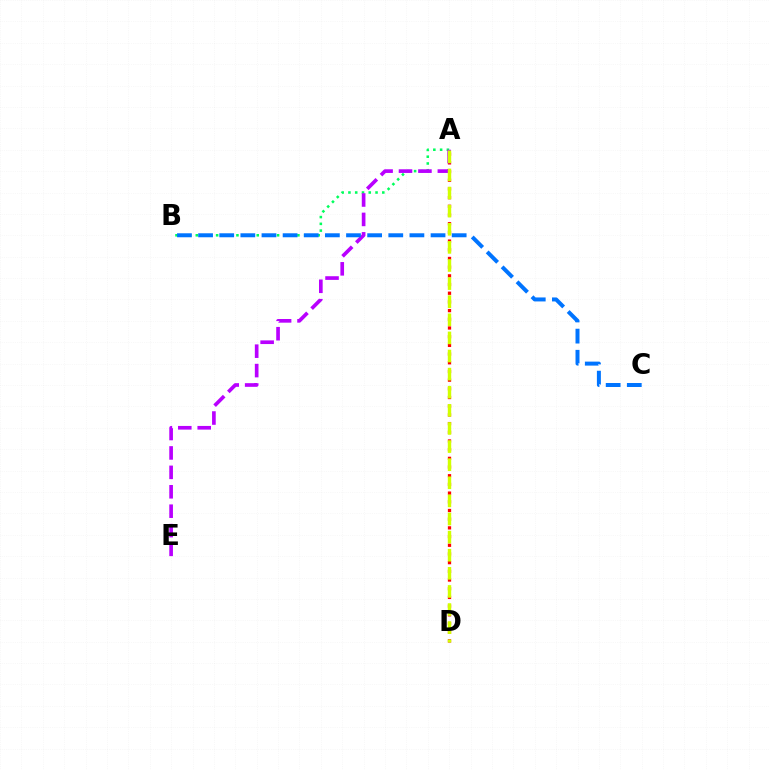{('A', 'B'): [{'color': '#00ff5c', 'line_style': 'dotted', 'thickness': 1.84}], ('A', 'D'): [{'color': '#ff0000', 'line_style': 'dotted', 'thickness': 2.36}, {'color': '#d1ff00', 'line_style': 'dashed', 'thickness': 2.46}], ('A', 'E'): [{'color': '#b900ff', 'line_style': 'dashed', 'thickness': 2.64}], ('B', 'C'): [{'color': '#0074ff', 'line_style': 'dashed', 'thickness': 2.87}]}